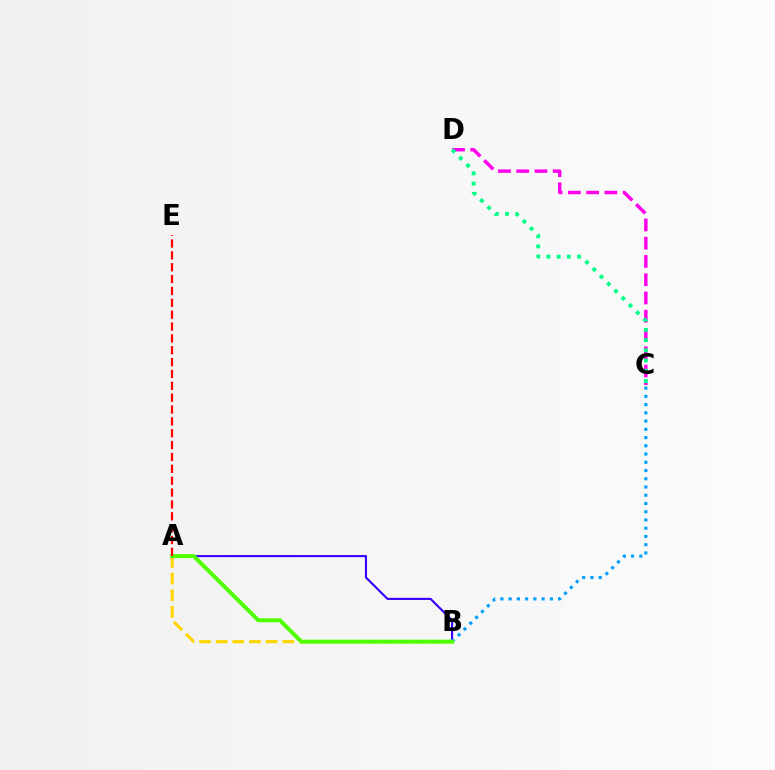{('A', 'B'): [{'color': '#ffd500', 'line_style': 'dashed', 'thickness': 2.26}, {'color': '#3700ff', 'line_style': 'solid', 'thickness': 1.52}, {'color': '#4fff00', 'line_style': 'solid', 'thickness': 2.87}], ('C', 'D'): [{'color': '#ff00ed', 'line_style': 'dashed', 'thickness': 2.48}, {'color': '#00ff86', 'line_style': 'dotted', 'thickness': 2.78}], ('B', 'C'): [{'color': '#009eff', 'line_style': 'dotted', 'thickness': 2.24}], ('A', 'E'): [{'color': '#ff0000', 'line_style': 'dashed', 'thickness': 1.61}]}